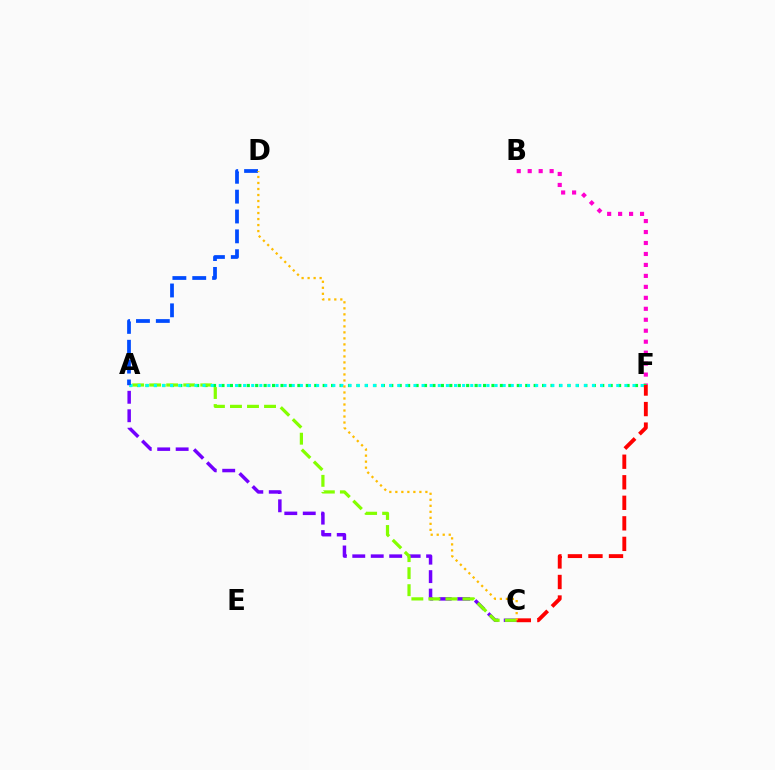{('B', 'F'): [{'color': '#ff00cf', 'line_style': 'dotted', 'thickness': 2.98}], ('A', 'F'): [{'color': '#00ff39', 'line_style': 'dotted', 'thickness': 2.29}, {'color': '#00fff6', 'line_style': 'dotted', 'thickness': 2.2}], ('A', 'C'): [{'color': '#7200ff', 'line_style': 'dashed', 'thickness': 2.51}, {'color': '#84ff00', 'line_style': 'dashed', 'thickness': 2.31}], ('C', 'F'): [{'color': '#ff0000', 'line_style': 'dashed', 'thickness': 2.79}], ('A', 'D'): [{'color': '#004bff', 'line_style': 'dashed', 'thickness': 2.7}], ('C', 'D'): [{'color': '#ffbd00', 'line_style': 'dotted', 'thickness': 1.63}]}